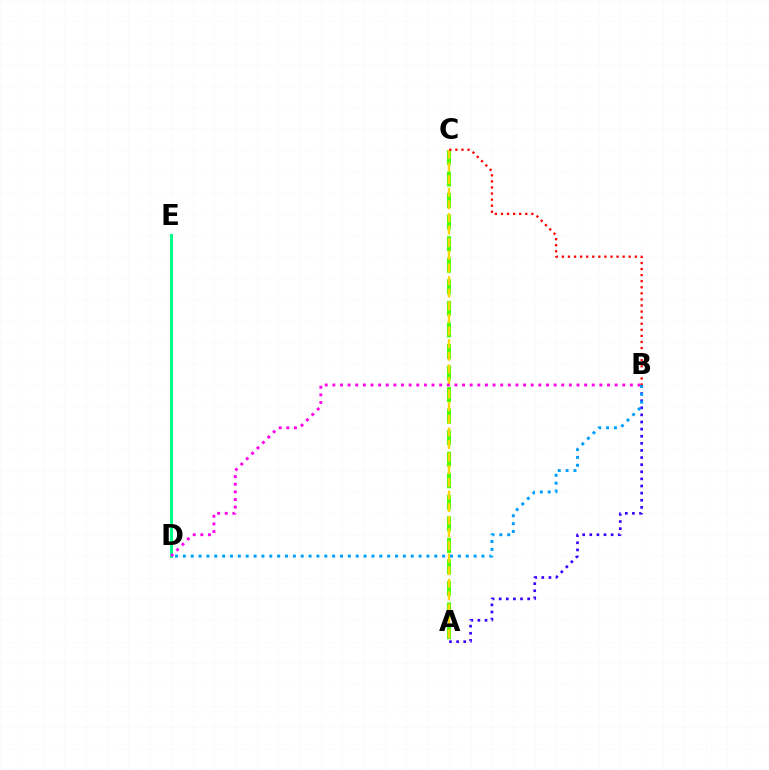{('A', 'C'): [{'color': '#4fff00', 'line_style': 'dashed', 'thickness': 2.93}, {'color': '#ffd500', 'line_style': 'dashed', 'thickness': 1.71}], ('D', 'E'): [{'color': '#00ff86', 'line_style': 'solid', 'thickness': 2.14}], ('A', 'B'): [{'color': '#3700ff', 'line_style': 'dotted', 'thickness': 1.93}], ('B', 'D'): [{'color': '#ff00ed', 'line_style': 'dotted', 'thickness': 2.07}, {'color': '#009eff', 'line_style': 'dotted', 'thickness': 2.14}], ('B', 'C'): [{'color': '#ff0000', 'line_style': 'dotted', 'thickness': 1.65}]}